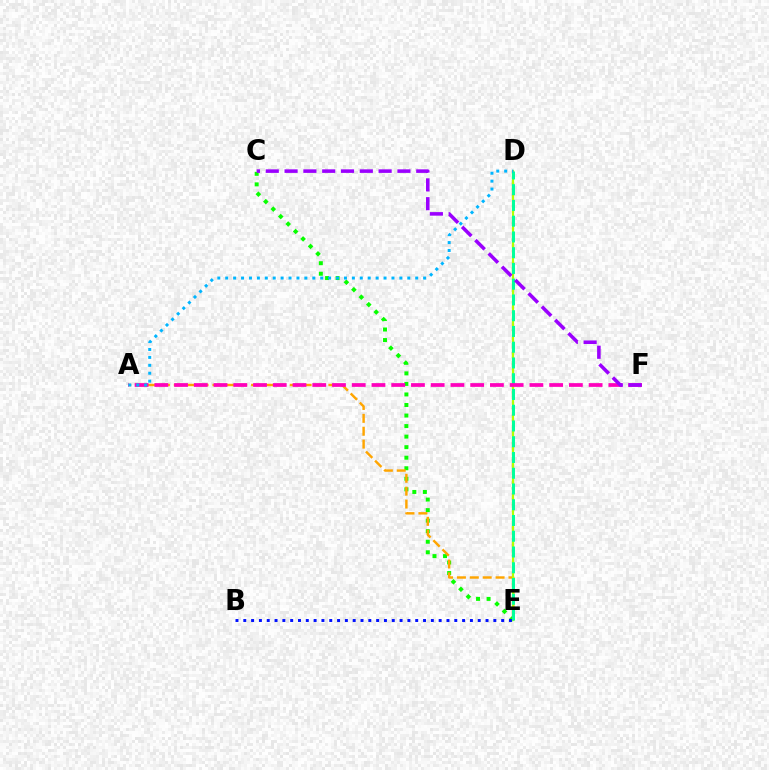{('C', 'E'): [{'color': '#08ff00', 'line_style': 'dotted', 'thickness': 2.86}], ('D', 'E'): [{'color': '#ff0000', 'line_style': 'dotted', 'thickness': 1.53}, {'color': '#b3ff00', 'line_style': 'solid', 'thickness': 1.58}, {'color': '#00ff9d', 'line_style': 'dashed', 'thickness': 2.14}], ('A', 'E'): [{'color': '#ffa500', 'line_style': 'dashed', 'thickness': 1.75}], ('A', 'F'): [{'color': '#ff00bd', 'line_style': 'dashed', 'thickness': 2.68}], ('A', 'D'): [{'color': '#00b5ff', 'line_style': 'dotted', 'thickness': 2.15}], ('C', 'F'): [{'color': '#9b00ff', 'line_style': 'dashed', 'thickness': 2.56}], ('B', 'E'): [{'color': '#0010ff', 'line_style': 'dotted', 'thickness': 2.12}]}